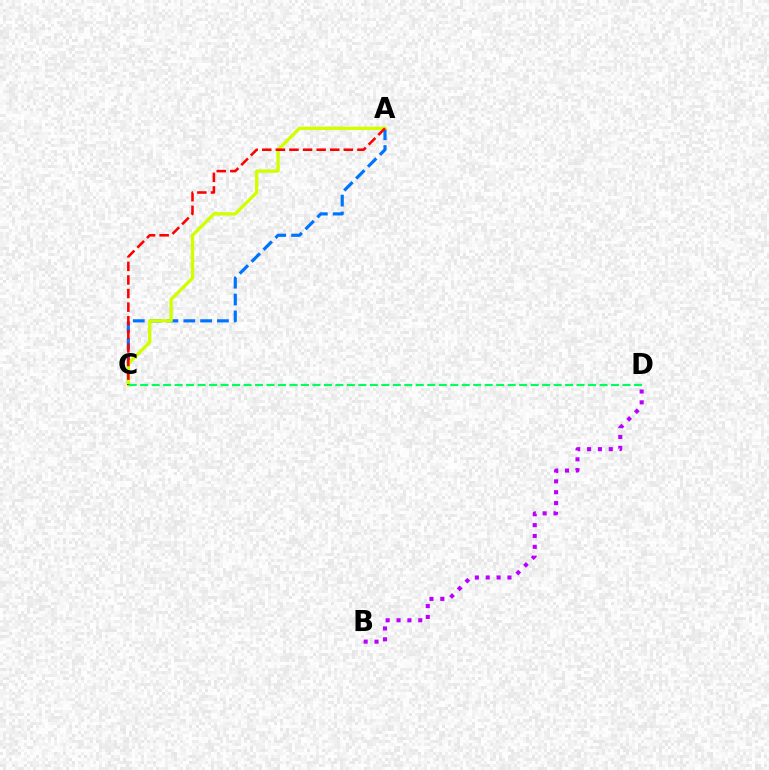{('A', 'C'): [{'color': '#0074ff', 'line_style': 'dashed', 'thickness': 2.29}, {'color': '#d1ff00', 'line_style': 'solid', 'thickness': 2.4}, {'color': '#ff0000', 'line_style': 'dashed', 'thickness': 1.85}], ('C', 'D'): [{'color': '#00ff5c', 'line_style': 'dashed', 'thickness': 1.56}], ('B', 'D'): [{'color': '#b900ff', 'line_style': 'dotted', 'thickness': 2.95}]}